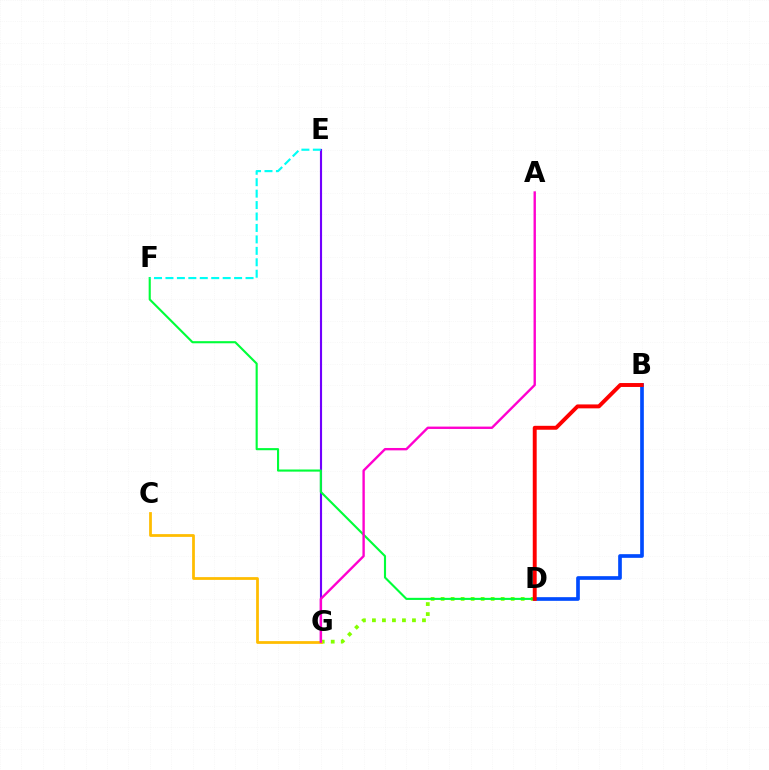{('E', 'G'): [{'color': '#7200ff', 'line_style': 'solid', 'thickness': 1.54}], ('D', 'G'): [{'color': '#84ff00', 'line_style': 'dotted', 'thickness': 2.72}], ('D', 'F'): [{'color': '#00ff39', 'line_style': 'solid', 'thickness': 1.53}], ('B', 'D'): [{'color': '#004bff', 'line_style': 'solid', 'thickness': 2.65}, {'color': '#ff0000', 'line_style': 'solid', 'thickness': 2.83}], ('C', 'G'): [{'color': '#ffbd00', 'line_style': 'solid', 'thickness': 1.98}], ('A', 'G'): [{'color': '#ff00cf', 'line_style': 'solid', 'thickness': 1.71}], ('E', 'F'): [{'color': '#00fff6', 'line_style': 'dashed', 'thickness': 1.55}]}